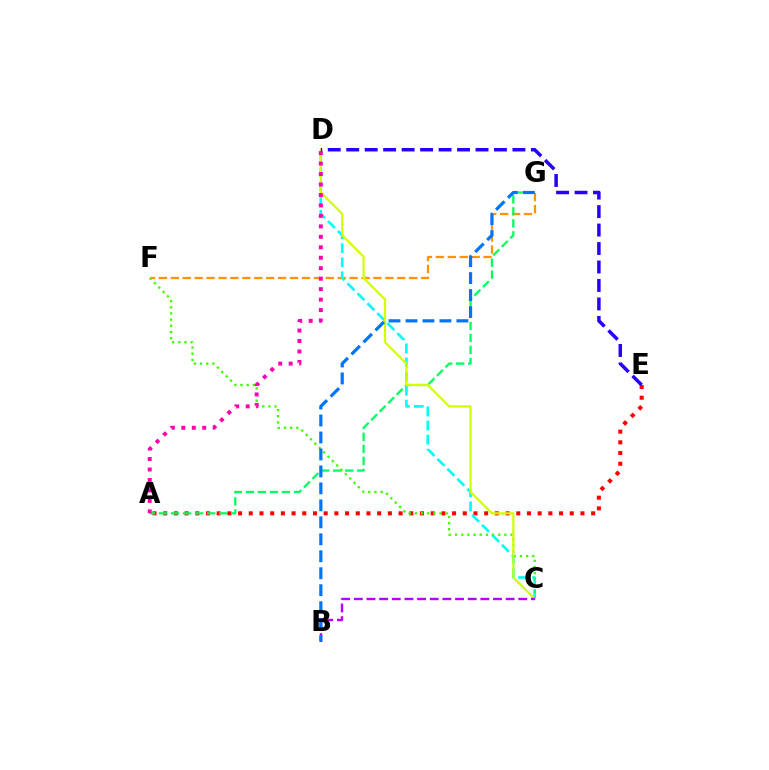{('F', 'G'): [{'color': '#ff9400', 'line_style': 'dashed', 'thickness': 1.62}], ('A', 'E'): [{'color': '#ff0000', 'line_style': 'dotted', 'thickness': 2.91}], ('C', 'D'): [{'color': '#00fff6', 'line_style': 'dashed', 'thickness': 1.91}, {'color': '#d1ff00', 'line_style': 'solid', 'thickness': 1.59}], ('A', 'G'): [{'color': '#00ff5c', 'line_style': 'dashed', 'thickness': 1.63}], ('C', 'F'): [{'color': '#3dff00', 'line_style': 'dotted', 'thickness': 1.67}], ('B', 'C'): [{'color': '#b900ff', 'line_style': 'dashed', 'thickness': 1.72}], ('A', 'D'): [{'color': '#ff00ac', 'line_style': 'dotted', 'thickness': 2.84}], ('B', 'G'): [{'color': '#0074ff', 'line_style': 'dashed', 'thickness': 2.31}], ('D', 'E'): [{'color': '#2500ff', 'line_style': 'dashed', 'thickness': 2.51}]}